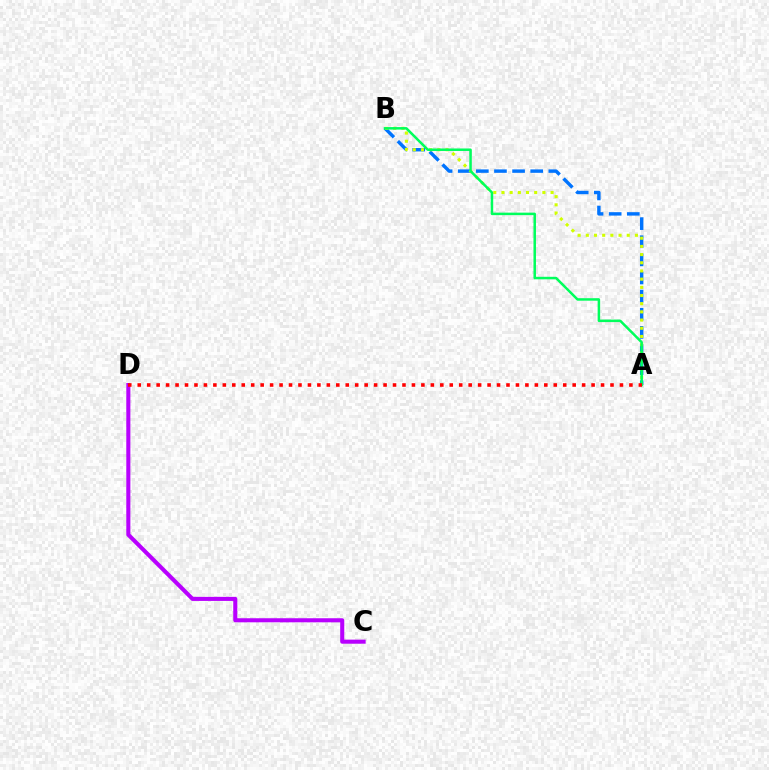{('A', 'B'): [{'color': '#0074ff', 'line_style': 'dashed', 'thickness': 2.46}, {'color': '#d1ff00', 'line_style': 'dotted', 'thickness': 2.22}, {'color': '#00ff5c', 'line_style': 'solid', 'thickness': 1.81}], ('C', 'D'): [{'color': '#b900ff', 'line_style': 'solid', 'thickness': 2.93}], ('A', 'D'): [{'color': '#ff0000', 'line_style': 'dotted', 'thickness': 2.57}]}